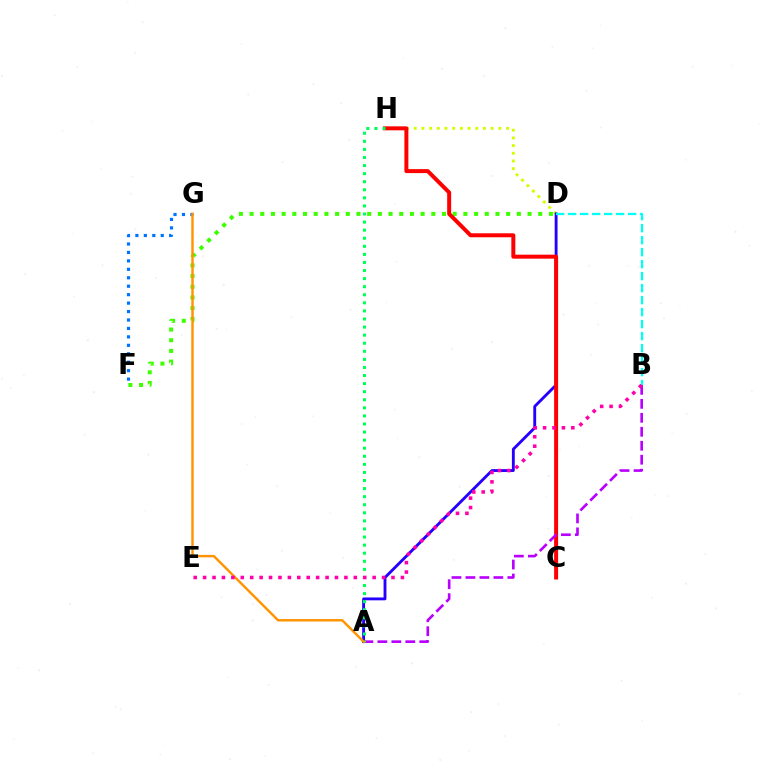{('D', 'F'): [{'color': '#3dff00', 'line_style': 'dotted', 'thickness': 2.9}], ('F', 'G'): [{'color': '#0074ff', 'line_style': 'dotted', 'thickness': 2.29}], ('D', 'H'): [{'color': '#d1ff00', 'line_style': 'dotted', 'thickness': 2.09}], ('A', 'D'): [{'color': '#2500ff', 'line_style': 'solid', 'thickness': 2.06}], ('C', 'H'): [{'color': '#ff0000', 'line_style': 'solid', 'thickness': 2.86}], ('A', 'B'): [{'color': '#b900ff', 'line_style': 'dashed', 'thickness': 1.9}], ('A', 'H'): [{'color': '#00ff5c', 'line_style': 'dotted', 'thickness': 2.19}], ('B', 'D'): [{'color': '#00fff6', 'line_style': 'dashed', 'thickness': 1.63}], ('A', 'G'): [{'color': '#ff9400', 'line_style': 'solid', 'thickness': 1.76}], ('B', 'E'): [{'color': '#ff00ac', 'line_style': 'dotted', 'thickness': 2.56}]}